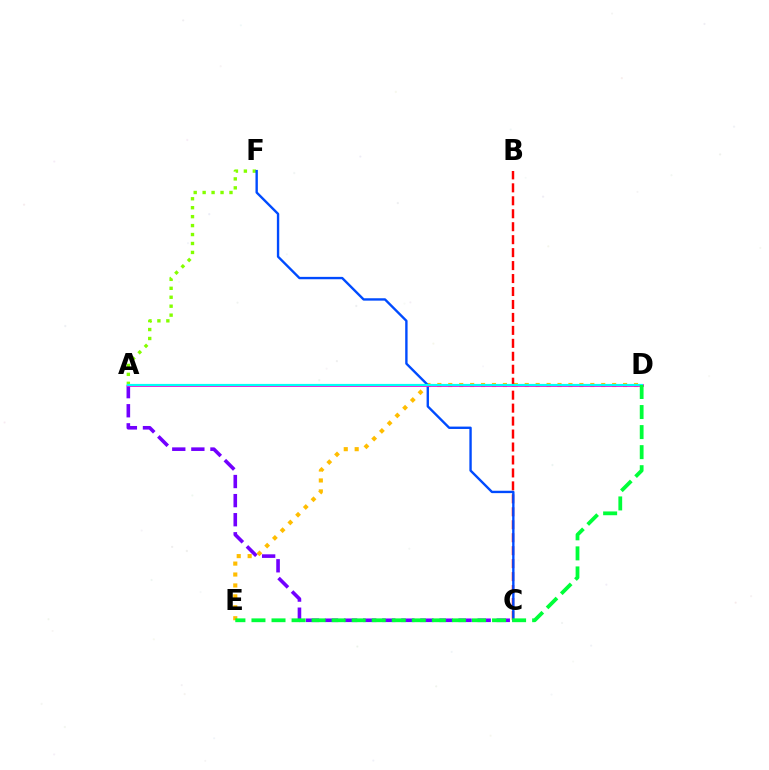{('A', 'C'): [{'color': '#7200ff', 'line_style': 'dashed', 'thickness': 2.59}], ('A', 'F'): [{'color': '#84ff00', 'line_style': 'dotted', 'thickness': 2.43}], ('D', 'E'): [{'color': '#ffbd00', 'line_style': 'dotted', 'thickness': 2.97}, {'color': '#00ff39', 'line_style': 'dashed', 'thickness': 2.72}], ('B', 'C'): [{'color': '#ff0000', 'line_style': 'dashed', 'thickness': 1.76}], ('C', 'F'): [{'color': '#004bff', 'line_style': 'solid', 'thickness': 1.71}], ('A', 'D'): [{'color': '#ff00cf', 'line_style': 'solid', 'thickness': 2.0}, {'color': '#00fff6', 'line_style': 'solid', 'thickness': 1.57}]}